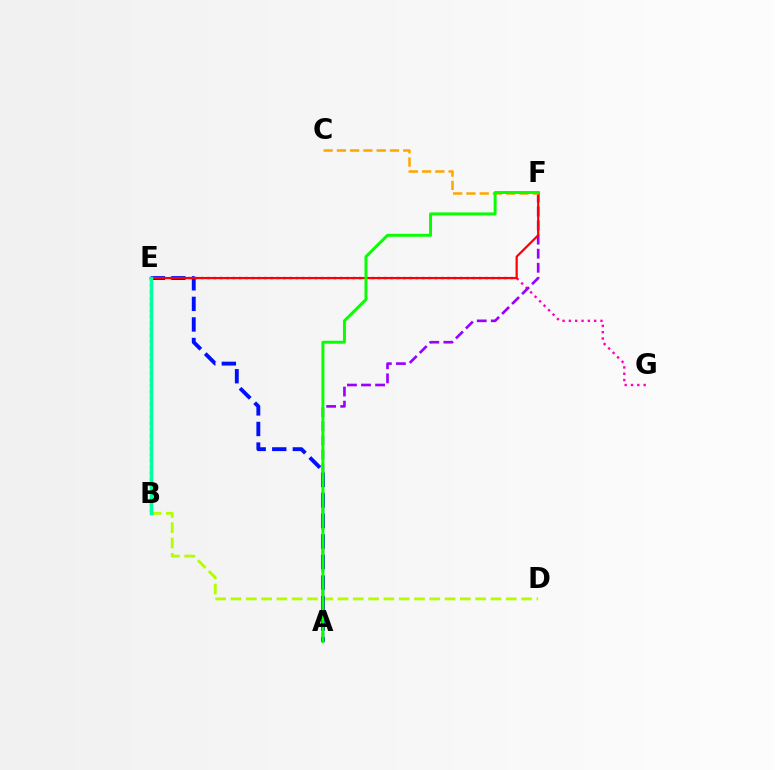{('E', 'G'): [{'color': '#ff00bd', 'line_style': 'dotted', 'thickness': 1.72}], ('A', 'F'): [{'color': '#9b00ff', 'line_style': 'dashed', 'thickness': 1.91}, {'color': '#08ff00', 'line_style': 'solid', 'thickness': 2.13}], ('B', 'D'): [{'color': '#b3ff00', 'line_style': 'dashed', 'thickness': 2.08}], ('A', 'E'): [{'color': '#0010ff', 'line_style': 'dashed', 'thickness': 2.79}], ('E', 'F'): [{'color': '#ff0000', 'line_style': 'solid', 'thickness': 1.59}], ('C', 'F'): [{'color': '#ffa500', 'line_style': 'dashed', 'thickness': 1.8}], ('B', 'E'): [{'color': '#00b5ff', 'line_style': 'dotted', 'thickness': 1.7}, {'color': '#00ff9d', 'line_style': 'solid', 'thickness': 2.5}]}